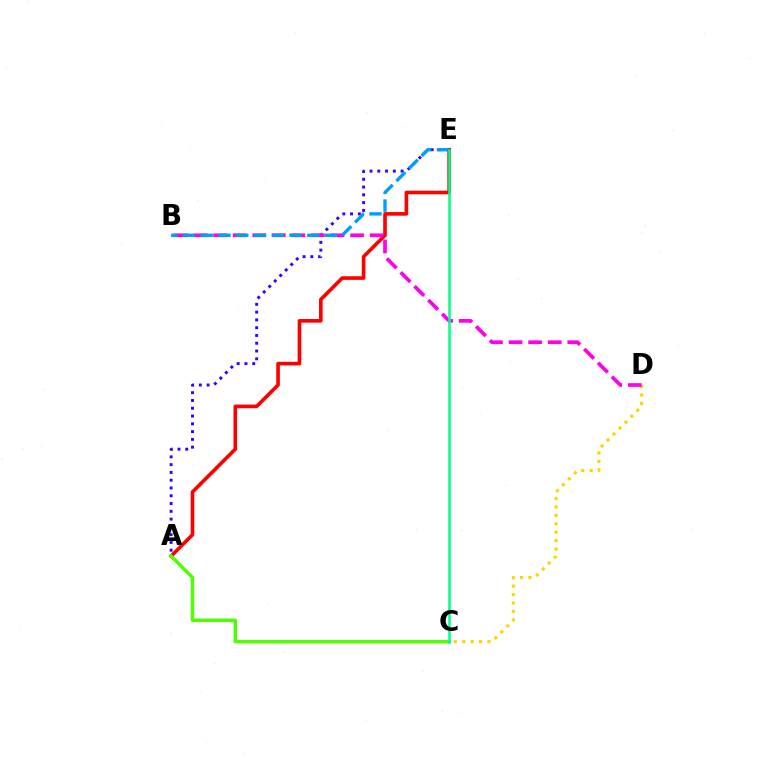{('C', 'D'): [{'color': '#ffd500', 'line_style': 'dotted', 'thickness': 2.29}], ('A', 'E'): [{'color': '#ff0000', 'line_style': 'solid', 'thickness': 2.61}, {'color': '#3700ff', 'line_style': 'dotted', 'thickness': 2.11}], ('A', 'C'): [{'color': '#4fff00', 'line_style': 'solid', 'thickness': 2.49}], ('B', 'D'): [{'color': '#ff00ed', 'line_style': 'dashed', 'thickness': 2.66}], ('B', 'E'): [{'color': '#009eff', 'line_style': 'dashed', 'thickness': 2.41}], ('C', 'E'): [{'color': '#00ff86', 'line_style': 'solid', 'thickness': 1.8}]}